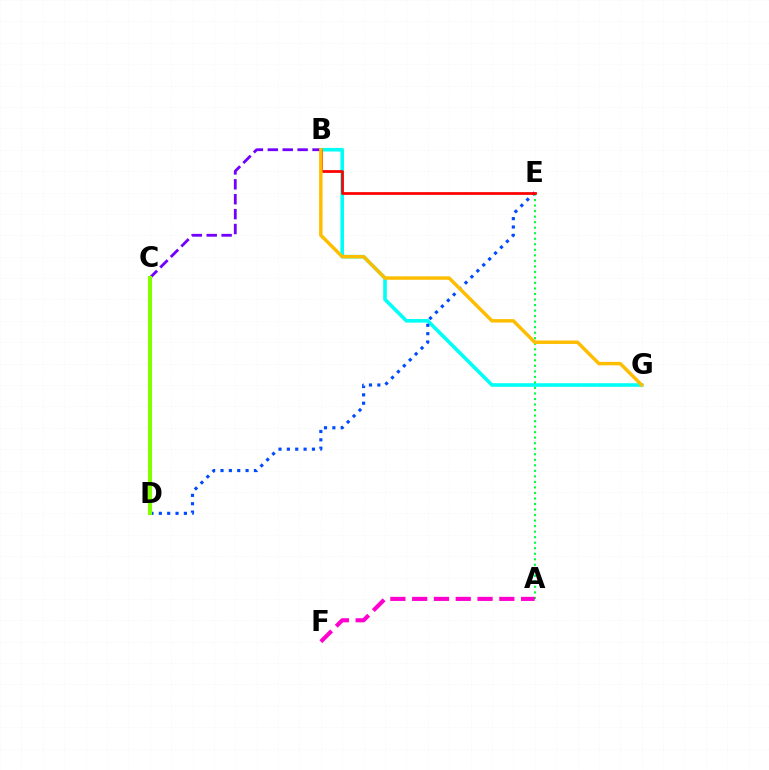{('B', 'G'): [{'color': '#00fff6', 'line_style': 'solid', 'thickness': 2.59}, {'color': '#ffbd00', 'line_style': 'solid', 'thickness': 2.48}], ('B', 'C'): [{'color': '#7200ff', 'line_style': 'dashed', 'thickness': 2.02}], ('A', 'E'): [{'color': '#00ff39', 'line_style': 'dotted', 'thickness': 1.5}], ('A', 'F'): [{'color': '#ff00cf', 'line_style': 'dashed', 'thickness': 2.96}], ('D', 'E'): [{'color': '#004bff', 'line_style': 'dotted', 'thickness': 2.27}], ('C', 'D'): [{'color': '#84ff00', 'line_style': 'solid', 'thickness': 2.95}], ('B', 'E'): [{'color': '#ff0000', 'line_style': 'solid', 'thickness': 1.97}]}